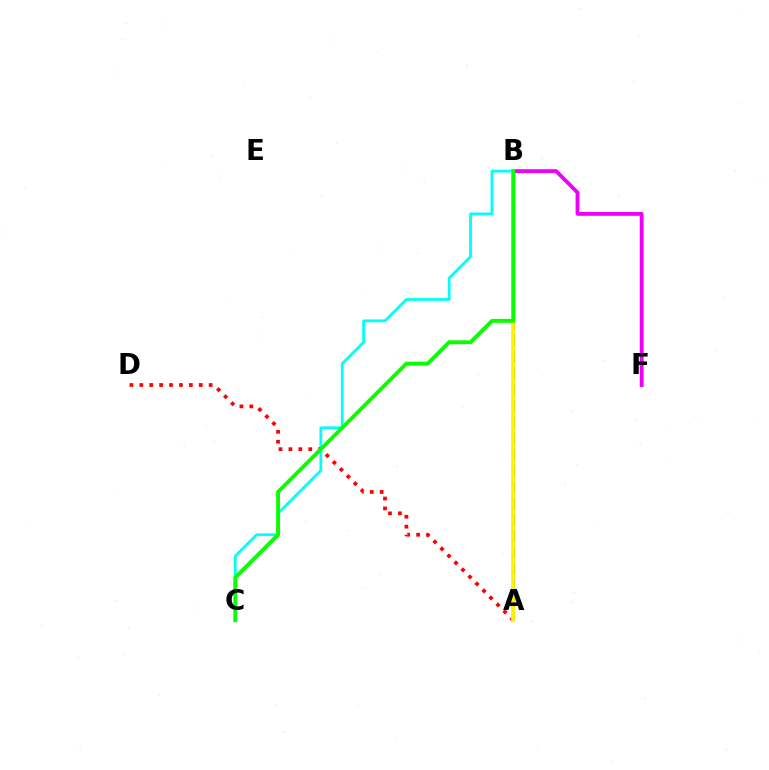{('A', 'B'): [{'color': '#0010ff', 'line_style': 'dashed', 'thickness': 2.22}, {'color': '#fcf500', 'line_style': 'solid', 'thickness': 2.74}], ('B', 'F'): [{'color': '#ee00ff', 'line_style': 'solid', 'thickness': 2.77}], ('B', 'C'): [{'color': '#00fff6', 'line_style': 'solid', 'thickness': 2.0}, {'color': '#08ff00', 'line_style': 'solid', 'thickness': 2.78}], ('A', 'D'): [{'color': '#ff0000', 'line_style': 'dotted', 'thickness': 2.69}]}